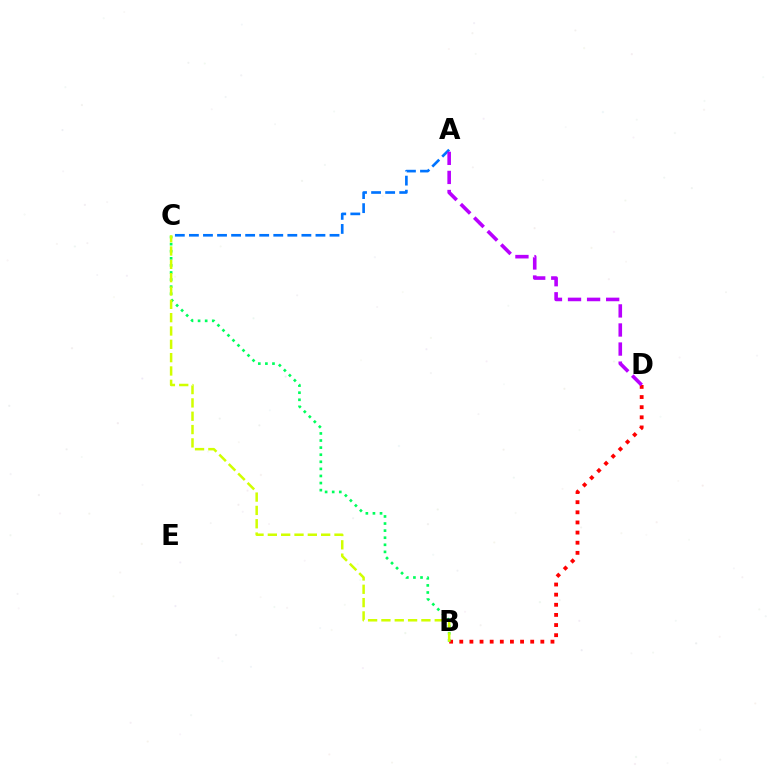{('B', 'D'): [{'color': '#ff0000', 'line_style': 'dotted', 'thickness': 2.75}], ('A', 'C'): [{'color': '#0074ff', 'line_style': 'dashed', 'thickness': 1.91}], ('B', 'C'): [{'color': '#00ff5c', 'line_style': 'dotted', 'thickness': 1.93}, {'color': '#d1ff00', 'line_style': 'dashed', 'thickness': 1.81}], ('A', 'D'): [{'color': '#b900ff', 'line_style': 'dashed', 'thickness': 2.59}]}